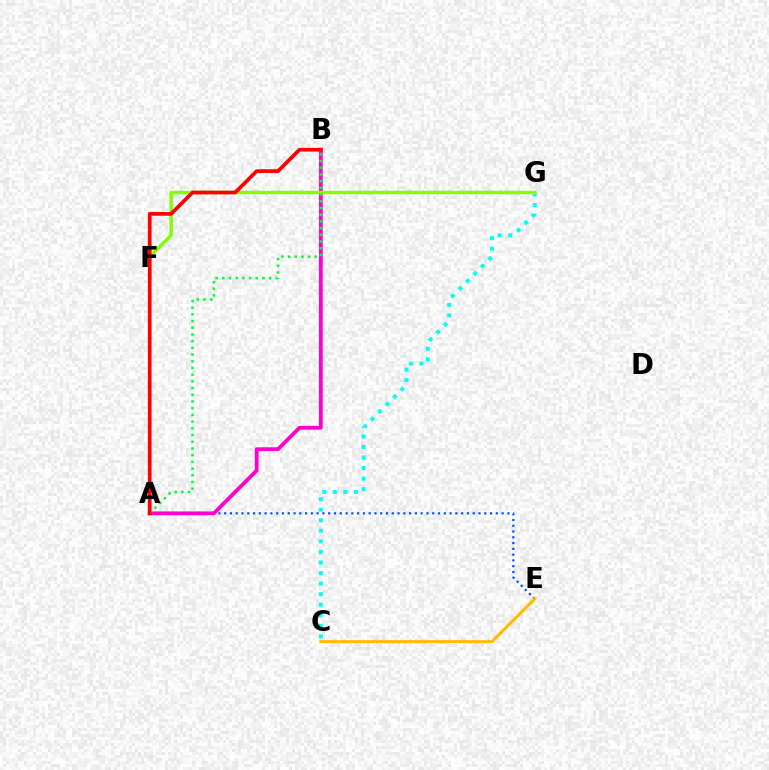{('F', 'G'): [{'color': '#7200ff', 'line_style': 'dashed', 'thickness': 1.64}, {'color': '#84ff00', 'line_style': 'solid', 'thickness': 2.46}], ('A', 'E'): [{'color': '#004bff', 'line_style': 'dotted', 'thickness': 1.57}], ('C', 'G'): [{'color': '#00fff6', 'line_style': 'dotted', 'thickness': 2.87}], ('A', 'B'): [{'color': '#ff00cf', 'line_style': 'solid', 'thickness': 2.73}, {'color': '#00ff39', 'line_style': 'dotted', 'thickness': 1.82}, {'color': '#ff0000', 'line_style': 'solid', 'thickness': 2.67}], ('C', 'E'): [{'color': '#ffbd00', 'line_style': 'solid', 'thickness': 2.2}]}